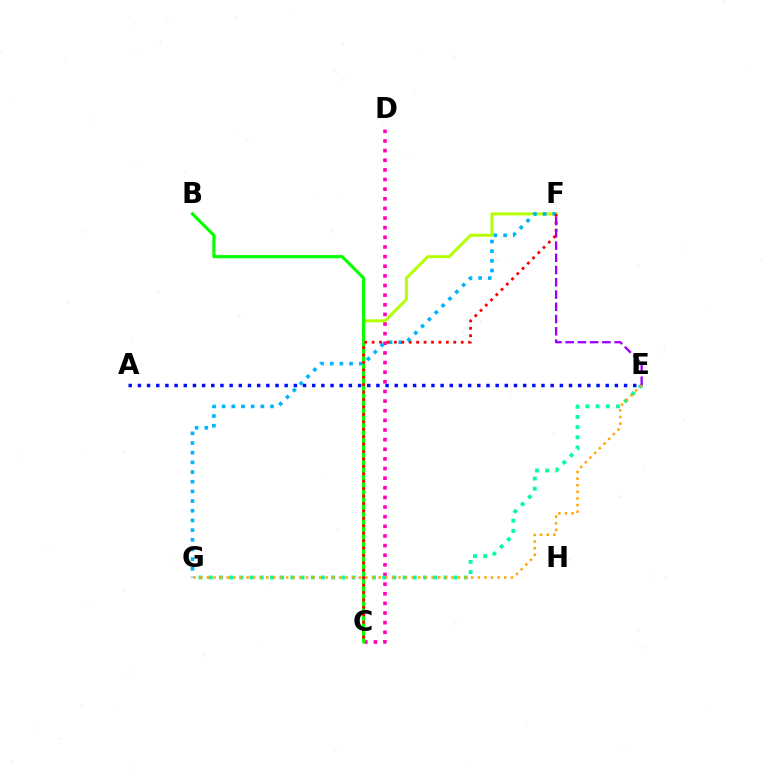{('C', 'D'): [{'color': '#ff00bd', 'line_style': 'dotted', 'thickness': 2.62}], ('C', 'F'): [{'color': '#b3ff00', 'line_style': 'solid', 'thickness': 2.13}, {'color': '#ff0000', 'line_style': 'dotted', 'thickness': 2.02}], ('B', 'C'): [{'color': '#08ff00', 'line_style': 'solid', 'thickness': 2.26}], ('E', 'G'): [{'color': '#00ff9d', 'line_style': 'dotted', 'thickness': 2.77}, {'color': '#ffa500', 'line_style': 'dotted', 'thickness': 1.8}], ('F', 'G'): [{'color': '#00b5ff', 'line_style': 'dotted', 'thickness': 2.63}], ('A', 'E'): [{'color': '#0010ff', 'line_style': 'dotted', 'thickness': 2.49}], ('E', 'F'): [{'color': '#9b00ff', 'line_style': 'dashed', 'thickness': 1.66}]}